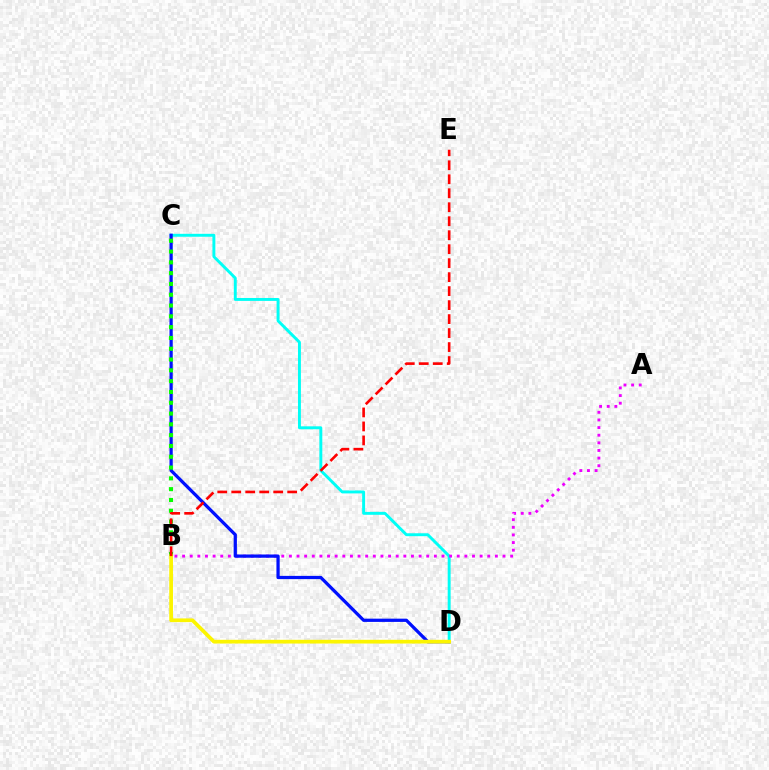{('C', 'D'): [{'color': '#00fff6', 'line_style': 'solid', 'thickness': 2.1}, {'color': '#0010ff', 'line_style': 'solid', 'thickness': 2.34}], ('A', 'B'): [{'color': '#ee00ff', 'line_style': 'dotted', 'thickness': 2.07}], ('B', 'C'): [{'color': '#08ff00', 'line_style': 'dotted', 'thickness': 2.93}], ('B', 'D'): [{'color': '#fcf500', 'line_style': 'solid', 'thickness': 2.68}], ('B', 'E'): [{'color': '#ff0000', 'line_style': 'dashed', 'thickness': 1.9}]}